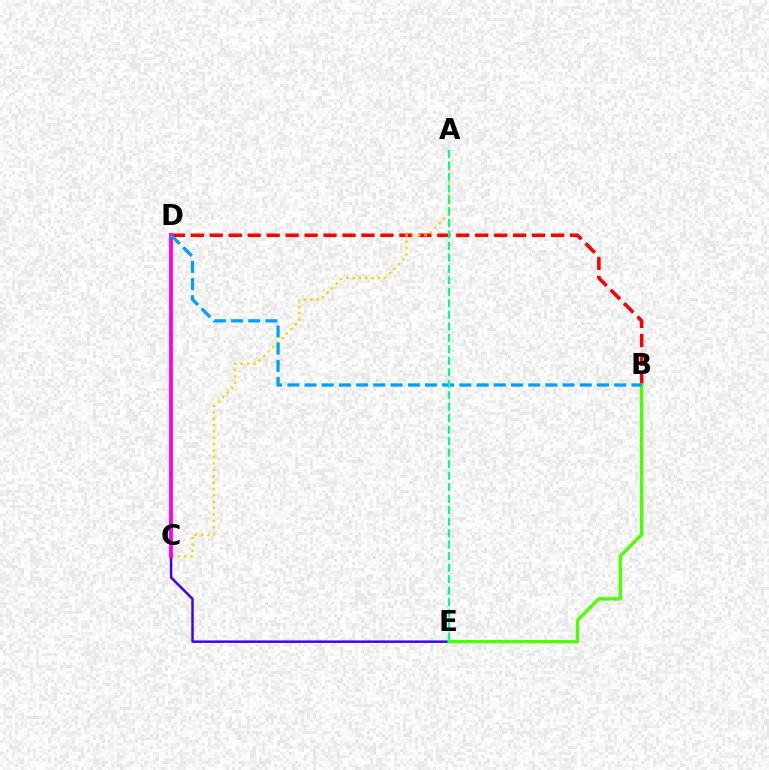{('C', 'E'): [{'color': '#3700ff', 'line_style': 'solid', 'thickness': 1.77}], ('B', 'D'): [{'color': '#ff0000', 'line_style': 'dashed', 'thickness': 2.58}, {'color': '#009eff', 'line_style': 'dashed', 'thickness': 2.34}], ('A', 'C'): [{'color': '#ffd500', 'line_style': 'dotted', 'thickness': 1.74}], ('B', 'E'): [{'color': '#4fff00', 'line_style': 'solid', 'thickness': 2.43}], ('C', 'D'): [{'color': '#ff00ed', 'line_style': 'solid', 'thickness': 2.76}], ('A', 'E'): [{'color': '#00ff86', 'line_style': 'dashed', 'thickness': 1.56}]}